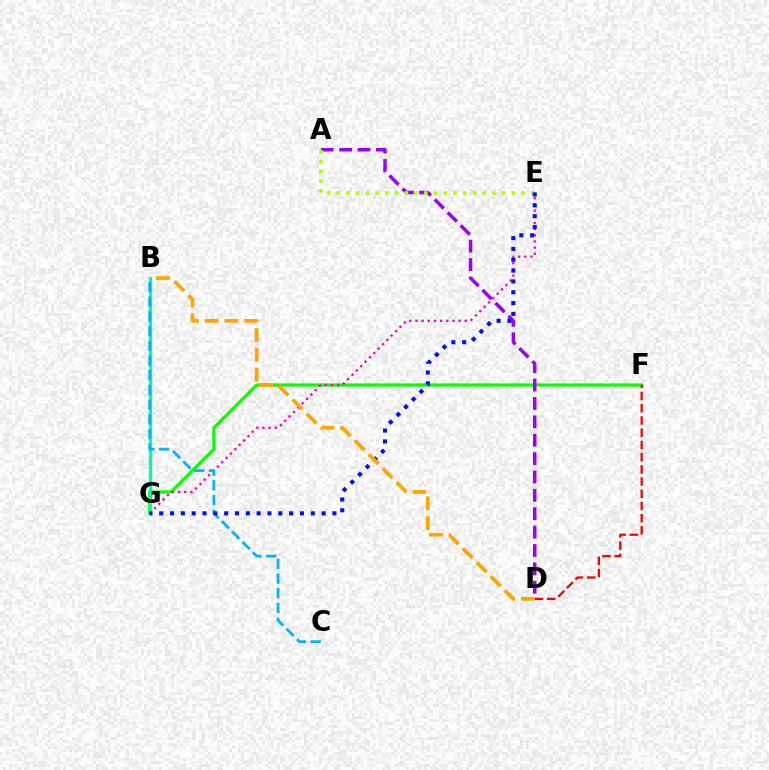{('F', 'G'): [{'color': '#08ff00', 'line_style': 'solid', 'thickness': 2.31}], ('A', 'D'): [{'color': '#9b00ff', 'line_style': 'dashed', 'thickness': 2.5}], ('B', 'G'): [{'color': '#00ff9d', 'line_style': 'solid', 'thickness': 2.38}], ('A', 'E'): [{'color': '#b3ff00', 'line_style': 'dotted', 'thickness': 2.64}], ('E', 'G'): [{'color': '#ff00bd', 'line_style': 'dotted', 'thickness': 1.68}, {'color': '#0010ff', 'line_style': 'dotted', 'thickness': 2.94}], ('B', 'C'): [{'color': '#00b5ff', 'line_style': 'dashed', 'thickness': 2.0}], ('D', 'F'): [{'color': '#ff0000', 'line_style': 'dashed', 'thickness': 1.66}], ('B', 'D'): [{'color': '#ffa500', 'line_style': 'dashed', 'thickness': 2.68}]}